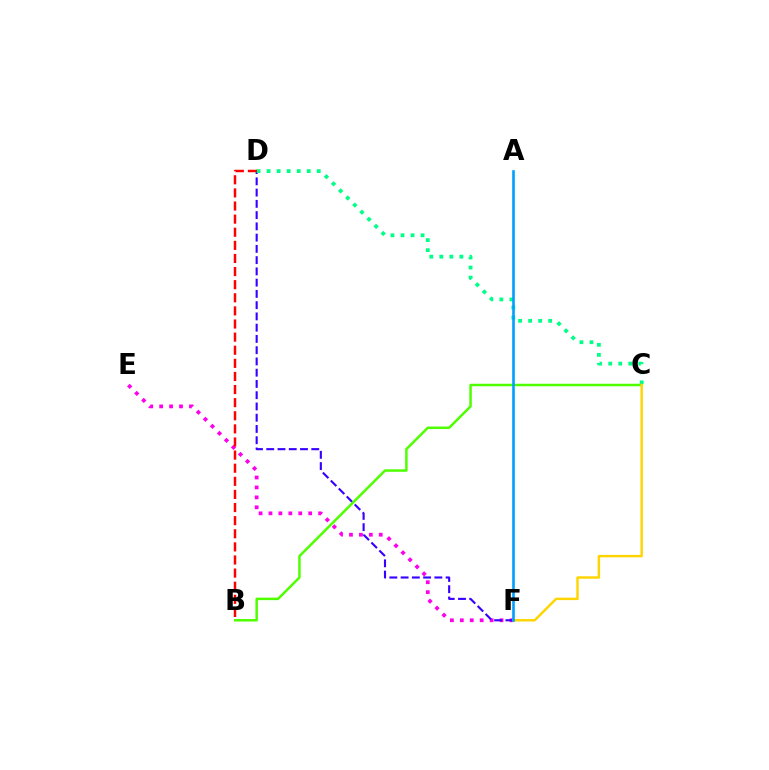{('E', 'F'): [{'color': '#ff00ed', 'line_style': 'dotted', 'thickness': 2.7}], ('D', 'F'): [{'color': '#3700ff', 'line_style': 'dashed', 'thickness': 1.53}], ('B', 'C'): [{'color': '#4fff00', 'line_style': 'solid', 'thickness': 1.79}], ('C', 'D'): [{'color': '#00ff86', 'line_style': 'dotted', 'thickness': 2.73}], ('B', 'D'): [{'color': '#ff0000', 'line_style': 'dashed', 'thickness': 1.78}], ('C', 'F'): [{'color': '#ffd500', 'line_style': 'solid', 'thickness': 1.75}], ('A', 'F'): [{'color': '#009eff', 'line_style': 'solid', 'thickness': 1.89}]}